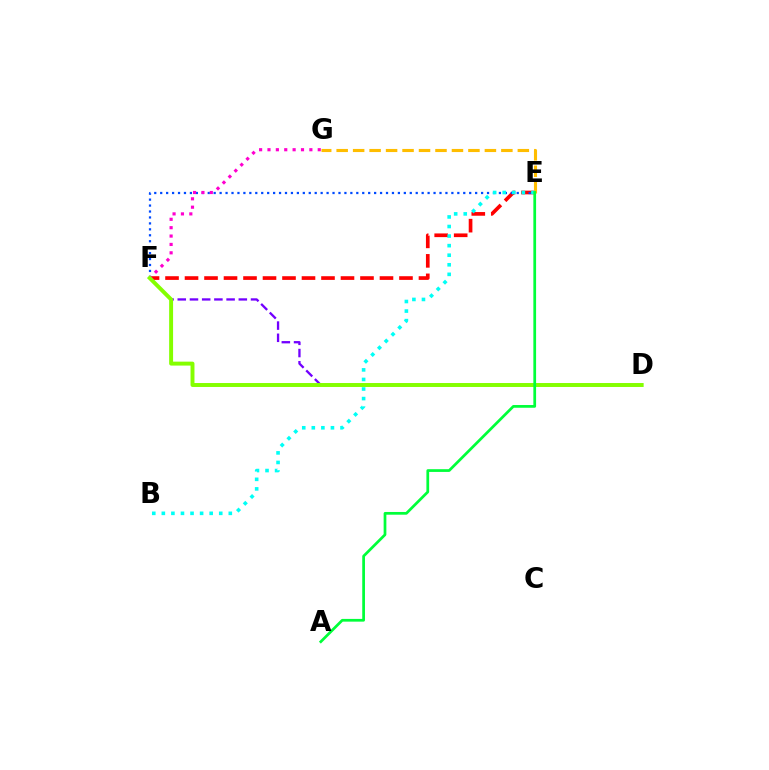{('E', 'F'): [{'color': '#ff0000', 'line_style': 'dashed', 'thickness': 2.65}, {'color': '#004bff', 'line_style': 'dotted', 'thickness': 1.61}], ('D', 'F'): [{'color': '#7200ff', 'line_style': 'dashed', 'thickness': 1.66}, {'color': '#84ff00', 'line_style': 'solid', 'thickness': 2.84}], ('F', 'G'): [{'color': '#ff00cf', 'line_style': 'dotted', 'thickness': 2.28}], ('E', 'G'): [{'color': '#ffbd00', 'line_style': 'dashed', 'thickness': 2.24}], ('B', 'E'): [{'color': '#00fff6', 'line_style': 'dotted', 'thickness': 2.6}], ('A', 'E'): [{'color': '#00ff39', 'line_style': 'solid', 'thickness': 1.97}]}